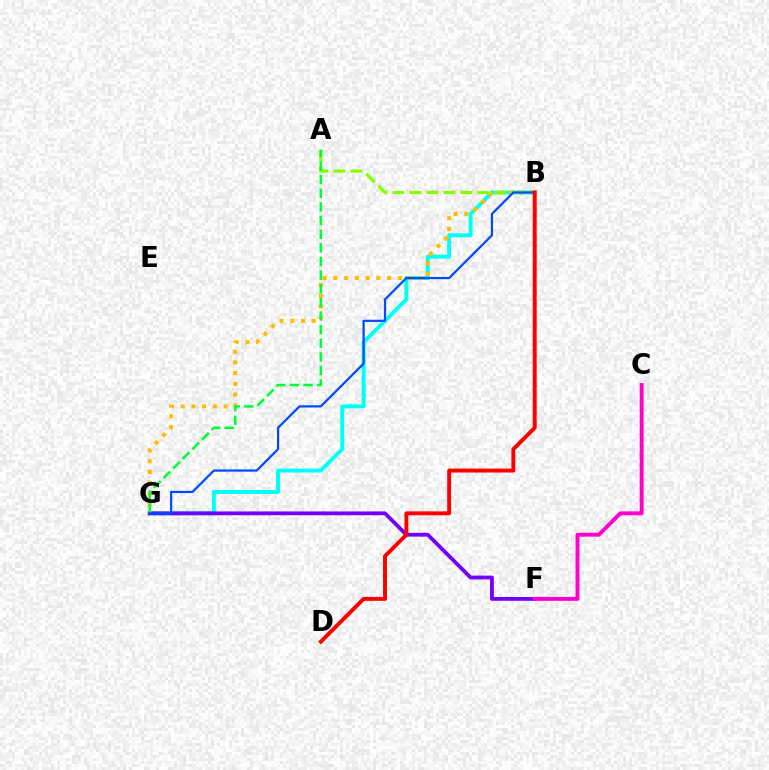{('B', 'G'): [{'color': '#00fff6', 'line_style': 'solid', 'thickness': 2.83}, {'color': '#ffbd00', 'line_style': 'dotted', 'thickness': 2.92}, {'color': '#004bff', 'line_style': 'solid', 'thickness': 1.61}], ('F', 'G'): [{'color': '#7200ff', 'line_style': 'solid', 'thickness': 2.74}], ('A', 'B'): [{'color': '#84ff00', 'line_style': 'dashed', 'thickness': 2.31}], ('A', 'G'): [{'color': '#00ff39', 'line_style': 'dashed', 'thickness': 1.85}], ('C', 'F'): [{'color': '#ff00cf', 'line_style': 'solid', 'thickness': 2.82}], ('B', 'D'): [{'color': '#ff0000', 'line_style': 'solid', 'thickness': 2.82}]}